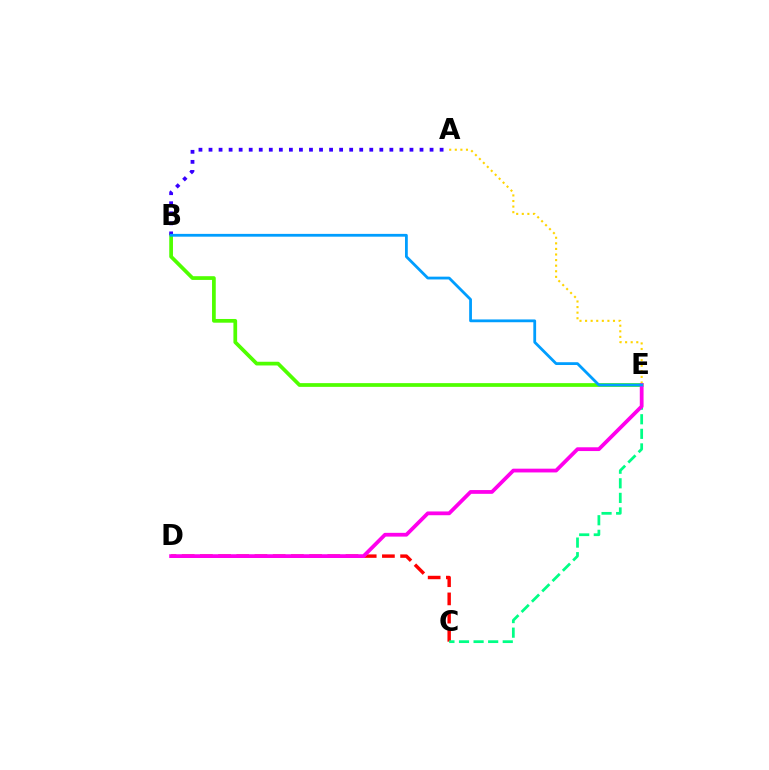{('C', 'D'): [{'color': '#ff0000', 'line_style': 'dashed', 'thickness': 2.47}], ('C', 'E'): [{'color': '#00ff86', 'line_style': 'dashed', 'thickness': 1.98}], ('B', 'E'): [{'color': '#4fff00', 'line_style': 'solid', 'thickness': 2.68}, {'color': '#009eff', 'line_style': 'solid', 'thickness': 2.01}], ('A', 'B'): [{'color': '#3700ff', 'line_style': 'dotted', 'thickness': 2.73}], ('A', 'E'): [{'color': '#ffd500', 'line_style': 'dotted', 'thickness': 1.52}], ('D', 'E'): [{'color': '#ff00ed', 'line_style': 'solid', 'thickness': 2.72}]}